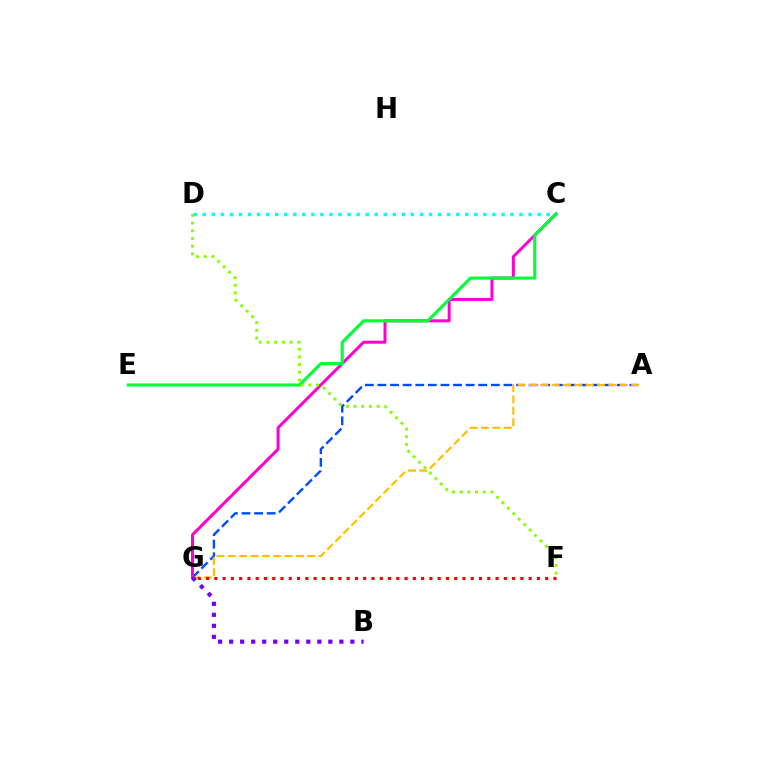{('A', 'G'): [{'color': '#004bff', 'line_style': 'dashed', 'thickness': 1.71}, {'color': '#ffbd00', 'line_style': 'dashed', 'thickness': 1.54}], ('C', 'G'): [{'color': '#ff00cf', 'line_style': 'solid', 'thickness': 2.15}], ('C', 'D'): [{'color': '#00fff6', 'line_style': 'dotted', 'thickness': 2.46}], ('C', 'E'): [{'color': '#00ff39', 'line_style': 'solid', 'thickness': 2.23}], ('F', 'G'): [{'color': '#ff0000', 'line_style': 'dotted', 'thickness': 2.25}], ('D', 'F'): [{'color': '#84ff00', 'line_style': 'dotted', 'thickness': 2.09}], ('B', 'G'): [{'color': '#7200ff', 'line_style': 'dotted', 'thickness': 2.99}]}